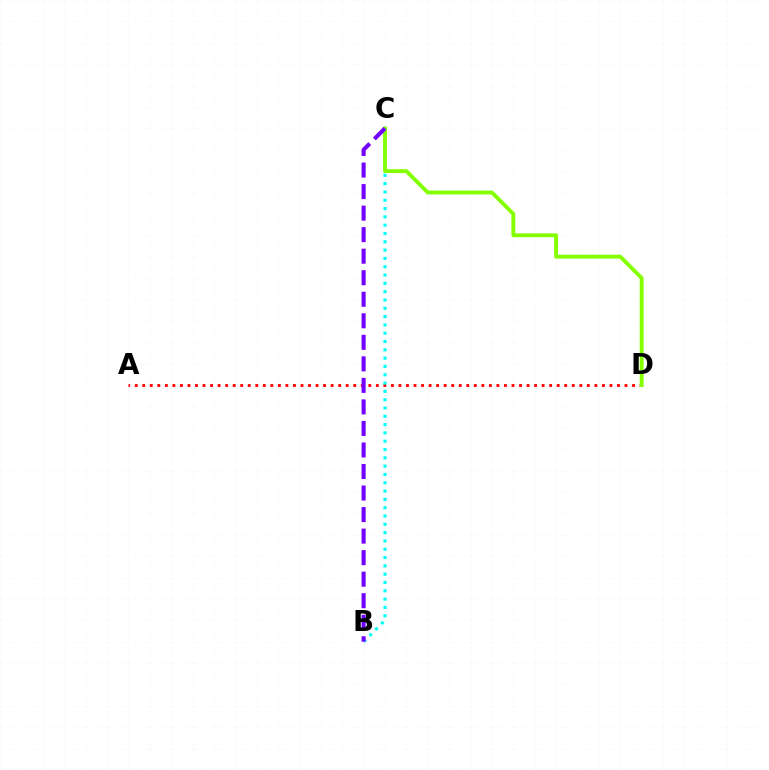{('A', 'D'): [{'color': '#ff0000', 'line_style': 'dotted', 'thickness': 2.05}], ('B', 'C'): [{'color': '#00fff6', 'line_style': 'dotted', 'thickness': 2.26}, {'color': '#7200ff', 'line_style': 'dashed', 'thickness': 2.93}], ('C', 'D'): [{'color': '#84ff00', 'line_style': 'solid', 'thickness': 2.79}]}